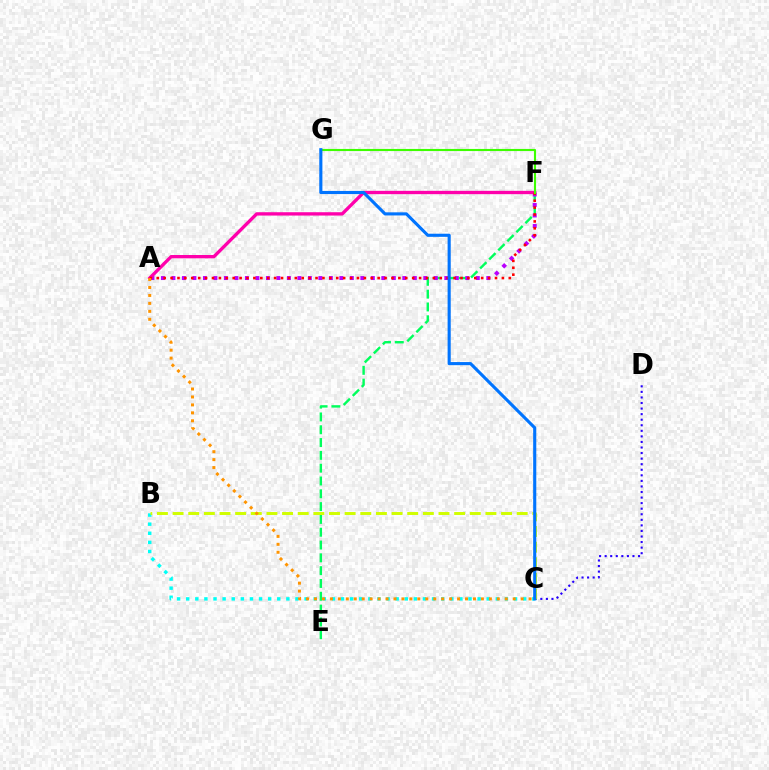{('B', 'C'): [{'color': '#00fff6', 'line_style': 'dotted', 'thickness': 2.47}, {'color': '#d1ff00', 'line_style': 'dashed', 'thickness': 2.12}], ('E', 'F'): [{'color': '#00ff5c', 'line_style': 'dashed', 'thickness': 1.74}], ('A', 'F'): [{'color': '#b900ff', 'line_style': 'dotted', 'thickness': 2.85}, {'color': '#ff00ac', 'line_style': 'solid', 'thickness': 2.4}, {'color': '#ff0000', 'line_style': 'dotted', 'thickness': 1.88}], ('C', 'D'): [{'color': '#2500ff', 'line_style': 'dotted', 'thickness': 1.51}], ('F', 'G'): [{'color': '#3dff00', 'line_style': 'solid', 'thickness': 1.53}], ('A', 'C'): [{'color': '#ff9400', 'line_style': 'dotted', 'thickness': 2.16}], ('C', 'G'): [{'color': '#0074ff', 'line_style': 'solid', 'thickness': 2.24}]}